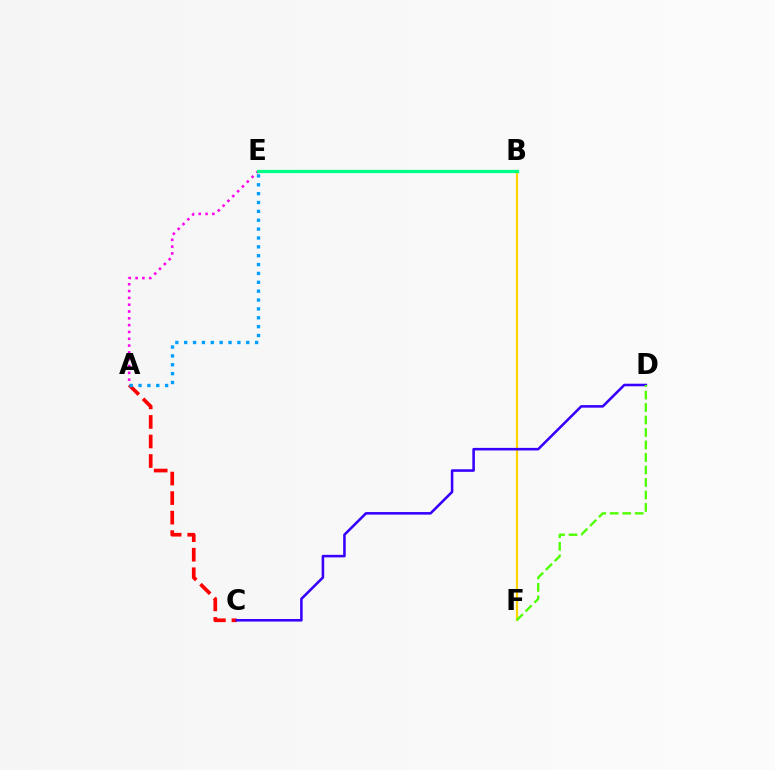{('A', 'C'): [{'color': '#ff0000', 'line_style': 'dashed', 'thickness': 2.65}], ('B', 'F'): [{'color': '#ffd500', 'line_style': 'solid', 'thickness': 1.62}], ('C', 'D'): [{'color': '#3700ff', 'line_style': 'solid', 'thickness': 1.84}], ('A', 'E'): [{'color': '#ff00ed', 'line_style': 'dotted', 'thickness': 1.85}, {'color': '#009eff', 'line_style': 'dotted', 'thickness': 2.41}], ('D', 'F'): [{'color': '#4fff00', 'line_style': 'dashed', 'thickness': 1.7}], ('B', 'E'): [{'color': '#00ff86', 'line_style': 'solid', 'thickness': 2.35}]}